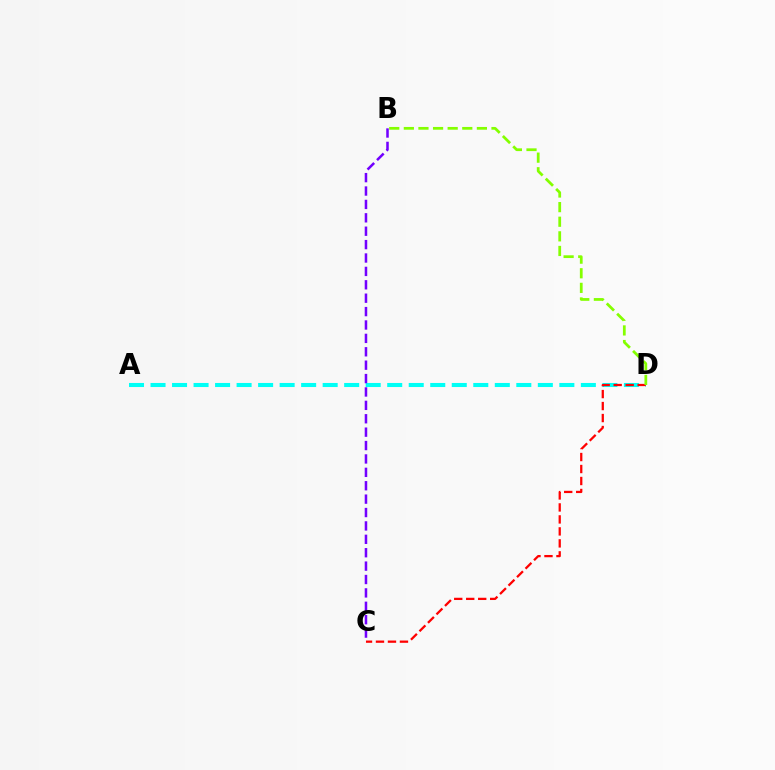{('A', 'D'): [{'color': '#00fff6', 'line_style': 'dashed', 'thickness': 2.92}], ('C', 'D'): [{'color': '#ff0000', 'line_style': 'dashed', 'thickness': 1.63}], ('B', 'C'): [{'color': '#7200ff', 'line_style': 'dashed', 'thickness': 1.82}], ('B', 'D'): [{'color': '#84ff00', 'line_style': 'dashed', 'thickness': 1.98}]}